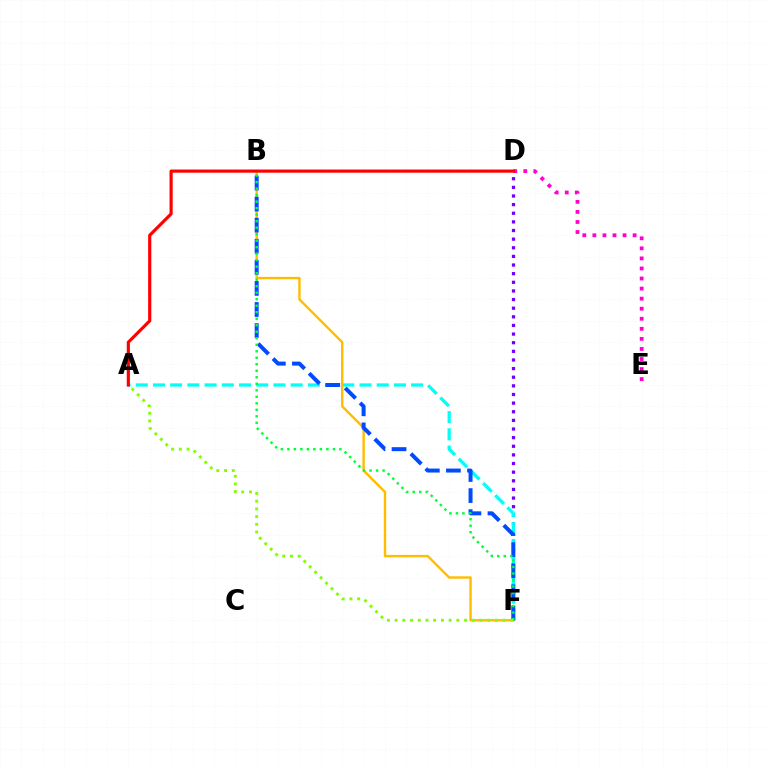{('D', 'F'): [{'color': '#7200ff', 'line_style': 'dotted', 'thickness': 2.34}], ('A', 'F'): [{'color': '#00fff6', 'line_style': 'dashed', 'thickness': 2.34}, {'color': '#84ff00', 'line_style': 'dotted', 'thickness': 2.1}], ('D', 'E'): [{'color': '#ff00cf', 'line_style': 'dotted', 'thickness': 2.73}], ('B', 'F'): [{'color': '#ffbd00', 'line_style': 'solid', 'thickness': 1.73}, {'color': '#004bff', 'line_style': 'dashed', 'thickness': 2.86}, {'color': '#00ff39', 'line_style': 'dotted', 'thickness': 1.77}], ('A', 'D'): [{'color': '#ff0000', 'line_style': 'solid', 'thickness': 2.28}]}